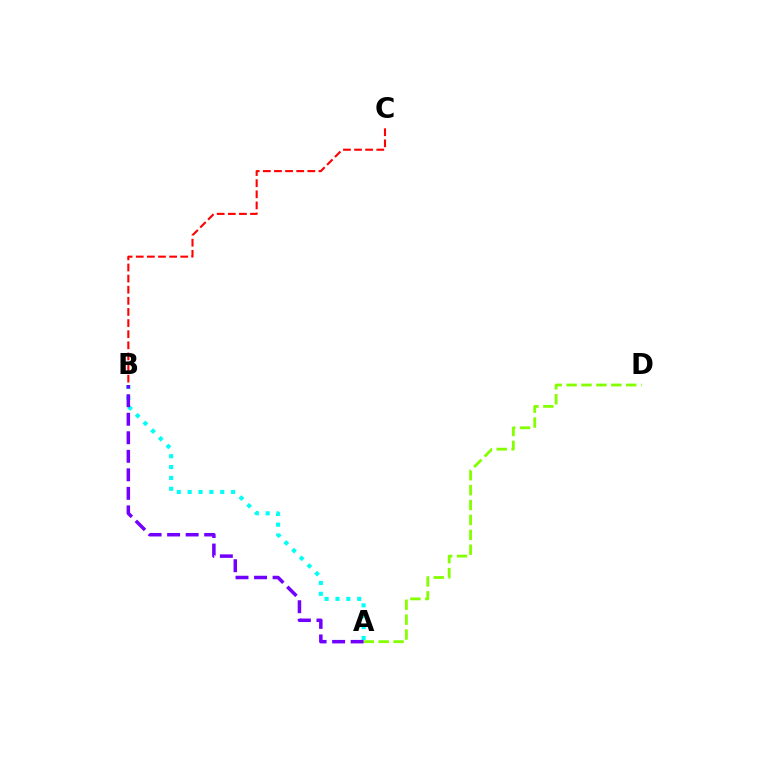{('A', 'D'): [{'color': '#84ff00', 'line_style': 'dashed', 'thickness': 2.02}], ('A', 'B'): [{'color': '#00fff6', 'line_style': 'dotted', 'thickness': 2.95}, {'color': '#7200ff', 'line_style': 'dashed', 'thickness': 2.52}], ('B', 'C'): [{'color': '#ff0000', 'line_style': 'dashed', 'thickness': 1.51}]}